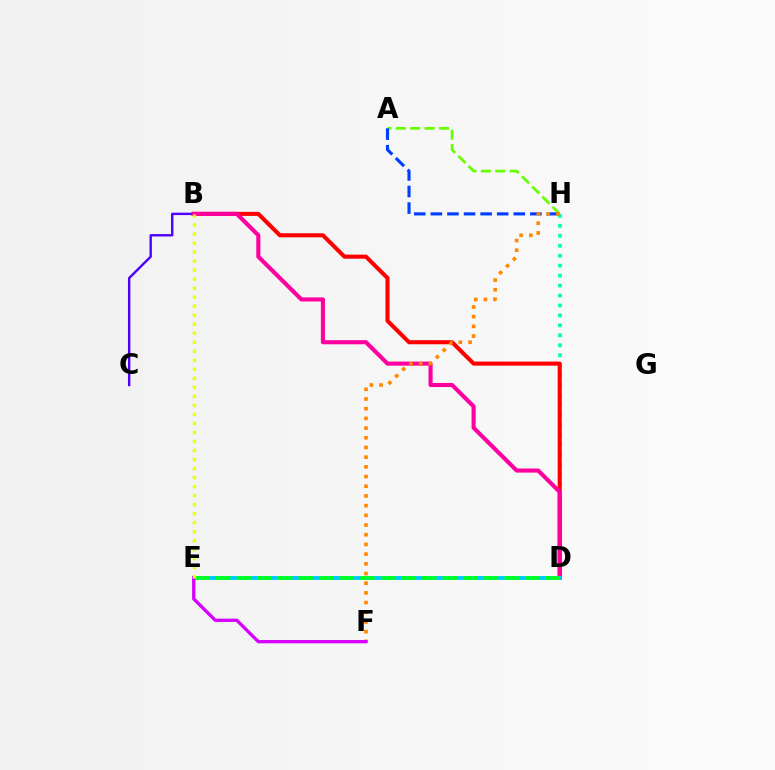{('B', 'C'): [{'color': '#4f00ff', 'line_style': 'solid', 'thickness': 1.73}], ('A', 'H'): [{'color': '#66ff00', 'line_style': 'dashed', 'thickness': 1.96}, {'color': '#003fff', 'line_style': 'dashed', 'thickness': 2.25}], ('D', 'H'): [{'color': '#00ffaf', 'line_style': 'dotted', 'thickness': 2.7}], ('B', 'D'): [{'color': '#ff0000', 'line_style': 'solid', 'thickness': 2.92}, {'color': '#ff00a0', 'line_style': 'solid', 'thickness': 2.96}], ('F', 'H'): [{'color': '#ff8800', 'line_style': 'dotted', 'thickness': 2.63}], ('D', 'E'): [{'color': '#00c7ff', 'line_style': 'solid', 'thickness': 2.76}, {'color': '#00ff27', 'line_style': 'dashed', 'thickness': 2.8}], ('E', 'F'): [{'color': '#d600ff', 'line_style': 'solid', 'thickness': 2.37}], ('B', 'E'): [{'color': '#eeff00', 'line_style': 'dotted', 'thickness': 2.45}]}